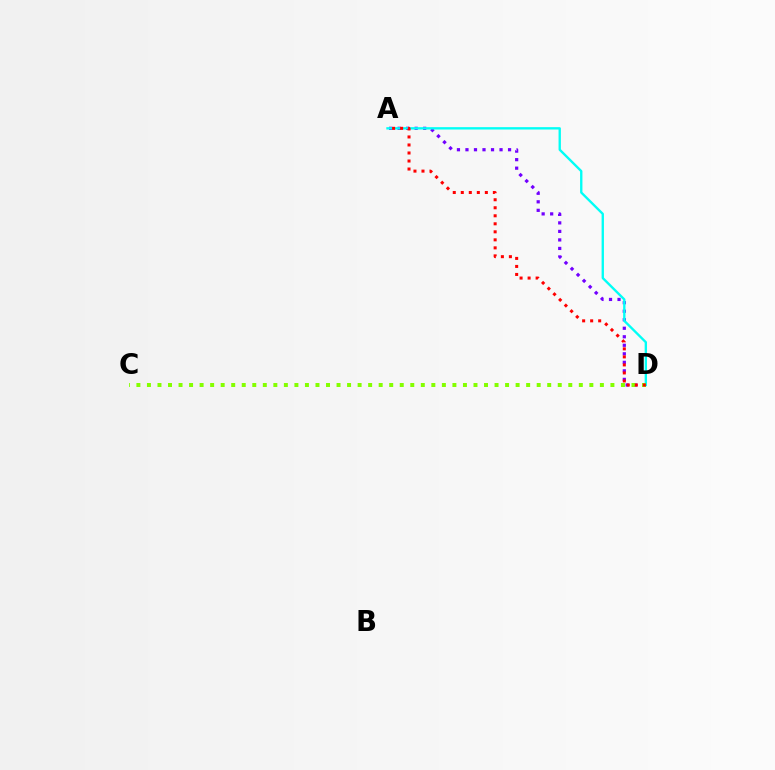{('A', 'D'): [{'color': '#7200ff', 'line_style': 'dotted', 'thickness': 2.31}, {'color': '#00fff6', 'line_style': 'solid', 'thickness': 1.69}, {'color': '#ff0000', 'line_style': 'dotted', 'thickness': 2.18}], ('C', 'D'): [{'color': '#84ff00', 'line_style': 'dotted', 'thickness': 2.86}]}